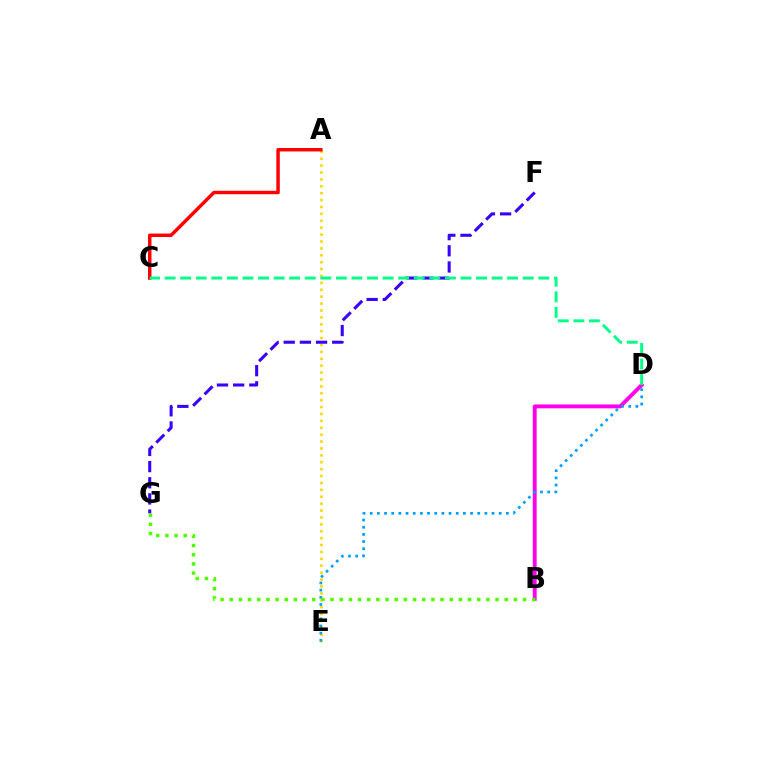{('A', 'E'): [{'color': '#ffd500', 'line_style': 'dotted', 'thickness': 1.87}], ('F', 'G'): [{'color': '#3700ff', 'line_style': 'dashed', 'thickness': 2.2}], ('B', 'D'): [{'color': '#ff00ed', 'line_style': 'solid', 'thickness': 2.8}], ('A', 'C'): [{'color': '#ff0000', 'line_style': 'solid', 'thickness': 2.49}], ('C', 'D'): [{'color': '#00ff86', 'line_style': 'dashed', 'thickness': 2.12}], ('D', 'E'): [{'color': '#009eff', 'line_style': 'dotted', 'thickness': 1.95}], ('B', 'G'): [{'color': '#4fff00', 'line_style': 'dotted', 'thickness': 2.49}]}